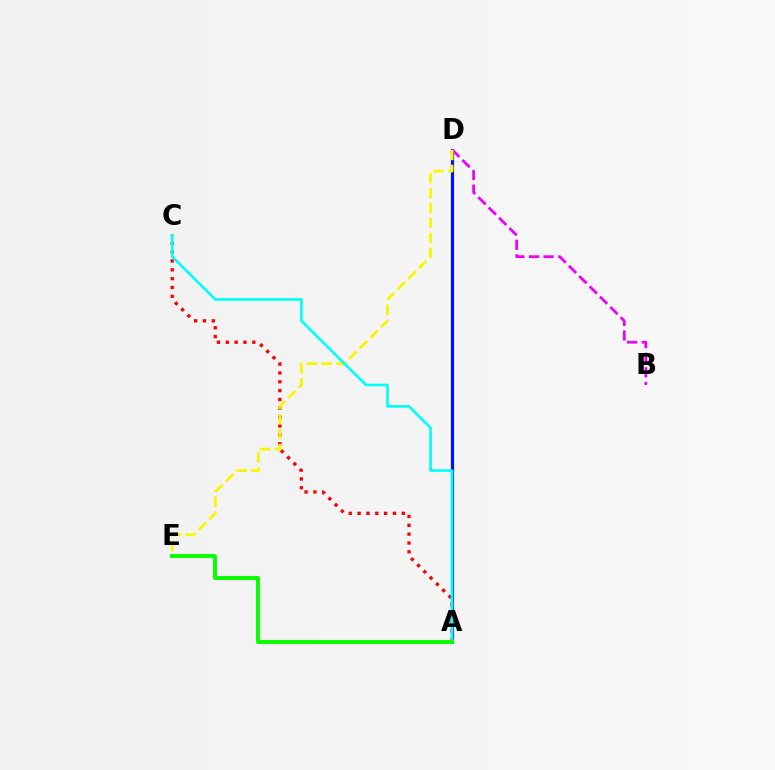{('A', 'D'): [{'color': '#0010ff', 'line_style': 'solid', 'thickness': 2.28}], ('A', 'C'): [{'color': '#ff0000', 'line_style': 'dotted', 'thickness': 2.4}, {'color': '#00fff6', 'line_style': 'solid', 'thickness': 1.89}], ('B', 'D'): [{'color': '#ee00ff', 'line_style': 'dashed', 'thickness': 1.98}], ('D', 'E'): [{'color': '#fcf500', 'line_style': 'dashed', 'thickness': 2.03}], ('A', 'E'): [{'color': '#08ff00', 'line_style': 'solid', 'thickness': 2.8}]}